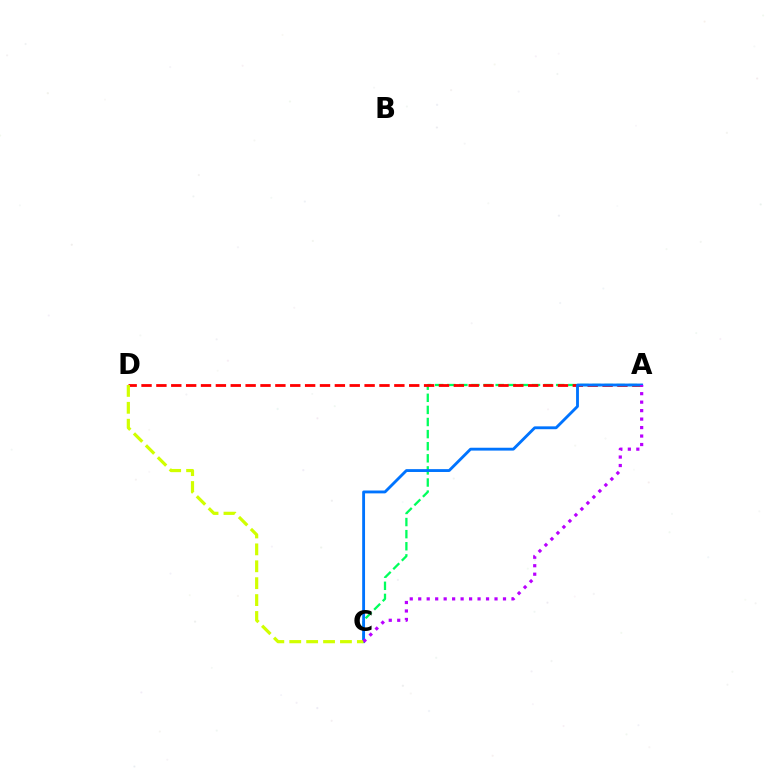{('A', 'C'): [{'color': '#00ff5c', 'line_style': 'dashed', 'thickness': 1.64}, {'color': '#0074ff', 'line_style': 'solid', 'thickness': 2.06}, {'color': '#b900ff', 'line_style': 'dotted', 'thickness': 2.3}], ('A', 'D'): [{'color': '#ff0000', 'line_style': 'dashed', 'thickness': 2.02}], ('C', 'D'): [{'color': '#d1ff00', 'line_style': 'dashed', 'thickness': 2.3}]}